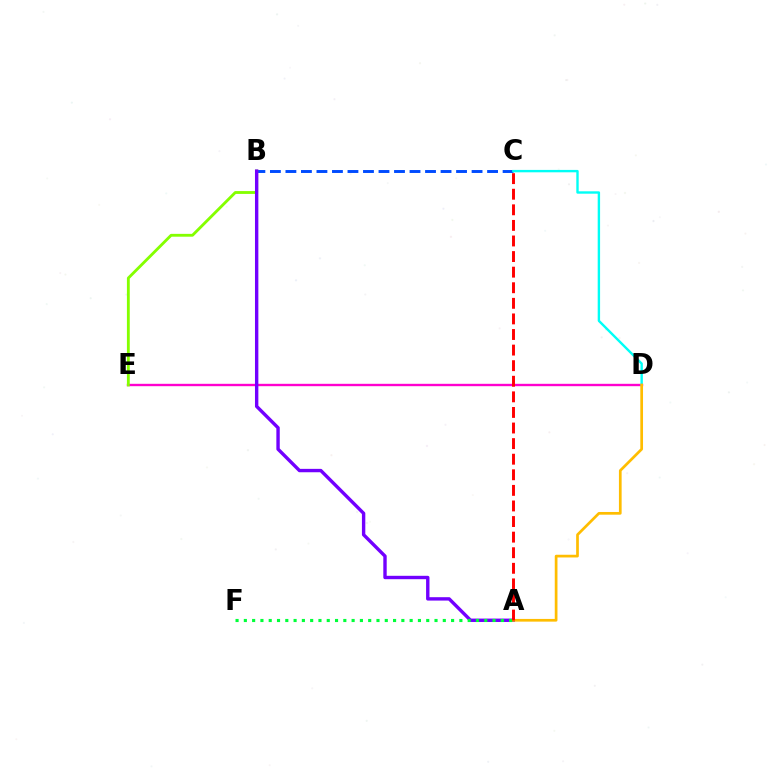{('B', 'C'): [{'color': '#004bff', 'line_style': 'dashed', 'thickness': 2.11}], ('D', 'E'): [{'color': '#ff00cf', 'line_style': 'solid', 'thickness': 1.71}], ('B', 'E'): [{'color': '#84ff00', 'line_style': 'solid', 'thickness': 2.04}], ('C', 'D'): [{'color': '#00fff6', 'line_style': 'solid', 'thickness': 1.72}], ('A', 'B'): [{'color': '#7200ff', 'line_style': 'solid', 'thickness': 2.44}], ('A', 'D'): [{'color': '#ffbd00', 'line_style': 'solid', 'thickness': 1.95}], ('A', 'F'): [{'color': '#00ff39', 'line_style': 'dotted', 'thickness': 2.25}], ('A', 'C'): [{'color': '#ff0000', 'line_style': 'dashed', 'thickness': 2.12}]}